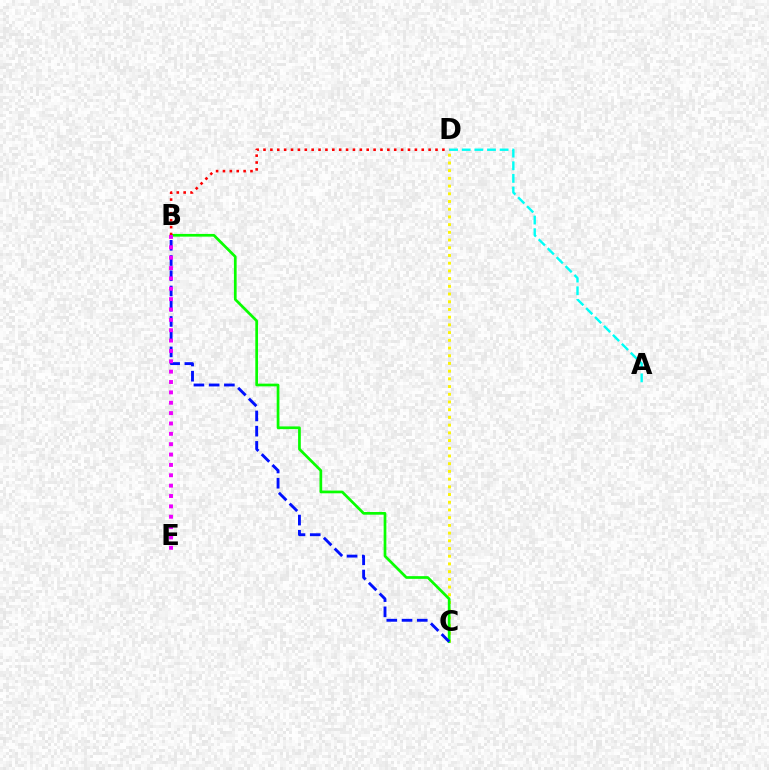{('C', 'D'): [{'color': '#fcf500', 'line_style': 'dotted', 'thickness': 2.1}], ('B', 'C'): [{'color': '#08ff00', 'line_style': 'solid', 'thickness': 1.95}, {'color': '#0010ff', 'line_style': 'dashed', 'thickness': 2.07}], ('A', 'D'): [{'color': '#00fff6', 'line_style': 'dashed', 'thickness': 1.72}], ('B', 'D'): [{'color': '#ff0000', 'line_style': 'dotted', 'thickness': 1.87}], ('B', 'E'): [{'color': '#ee00ff', 'line_style': 'dotted', 'thickness': 2.82}]}